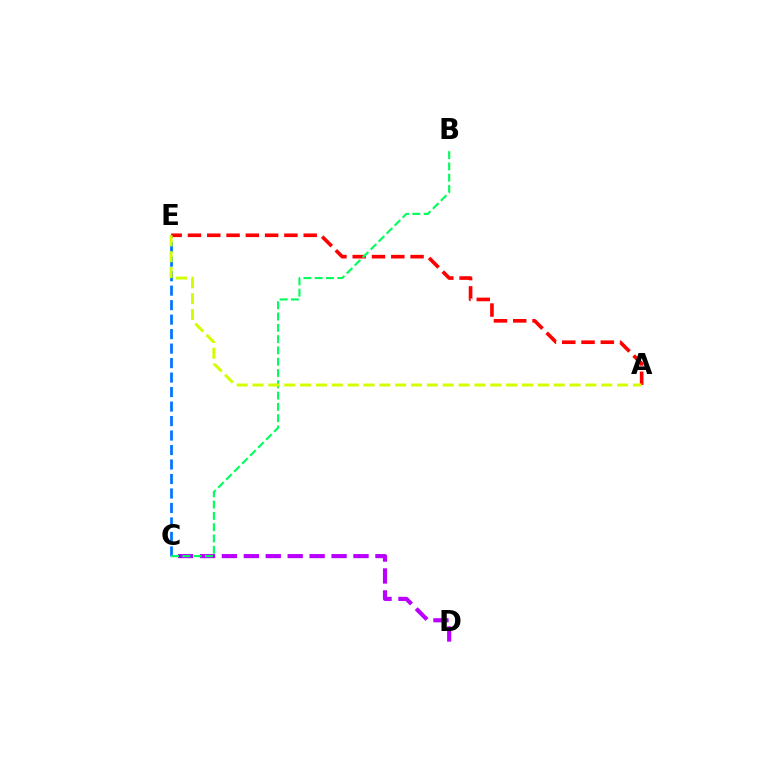{('C', 'D'): [{'color': '#b900ff', 'line_style': 'dashed', 'thickness': 2.98}], ('C', 'E'): [{'color': '#0074ff', 'line_style': 'dashed', 'thickness': 1.97}], ('A', 'E'): [{'color': '#ff0000', 'line_style': 'dashed', 'thickness': 2.62}, {'color': '#d1ff00', 'line_style': 'dashed', 'thickness': 2.15}], ('B', 'C'): [{'color': '#00ff5c', 'line_style': 'dashed', 'thickness': 1.53}]}